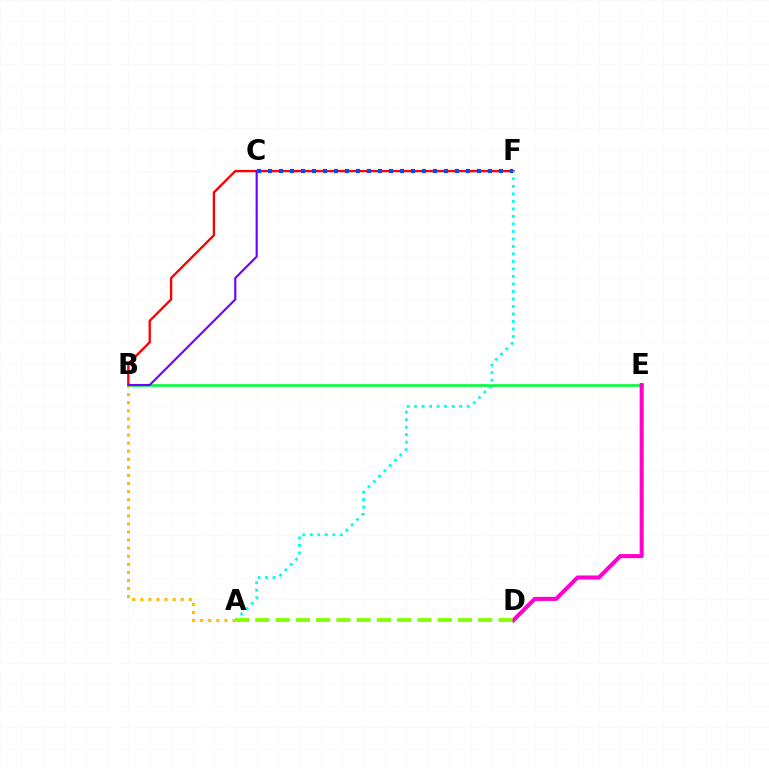{('B', 'F'): [{'color': '#ff0000', 'line_style': 'solid', 'thickness': 1.68}], ('A', 'F'): [{'color': '#00fff6', 'line_style': 'dotted', 'thickness': 2.04}], ('B', 'E'): [{'color': '#00ff39', 'line_style': 'solid', 'thickness': 1.89}], ('A', 'B'): [{'color': '#ffbd00', 'line_style': 'dotted', 'thickness': 2.2}], ('B', 'C'): [{'color': '#7200ff', 'line_style': 'solid', 'thickness': 1.53}], ('C', 'F'): [{'color': '#004bff', 'line_style': 'dotted', 'thickness': 2.99}], ('D', 'E'): [{'color': '#ff00cf', 'line_style': 'solid', 'thickness': 2.92}], ('A', 'D'): [{'color': '#84ff00', 'line_style': 'dashed', 'thickness': 2.75}]}